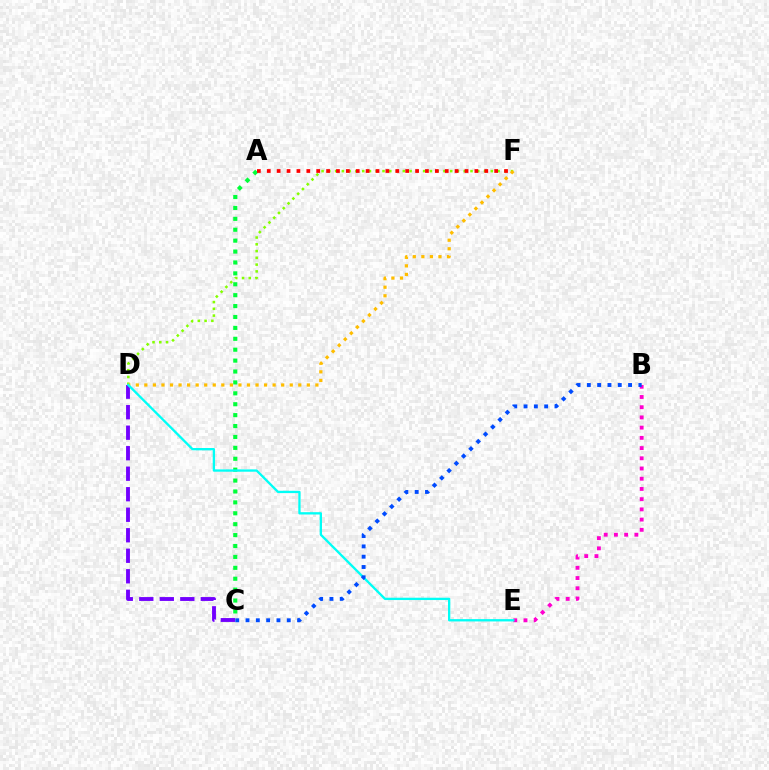{('B', 'E'): [{'color': '#ff00cf', 'line_style': 'dotted', 'thickness': 2.78}], ('A', 'C'): [{'color': '#00ff39', 'line_style': 'dotted', 'thickness': 2.96}], ('D', 'F'): [{'color': '#84ff00', 'line_style': 'dotted', 'thickness': 1.84}, {'color': '#ffbd00', 'line_style': 'dotted', 'thickness': 2.32}], ('A', 'F'): [{'color': '#ff0000', 'line_style': 'dotted', 'thickness': 2.69}], ('C', 'D'): [{'color': '#7200ff', 'line_style': 'dashed', 'thickness': 2.79}], ('D', 'E'): [{'color': '#00fff6', 'line_style': 'solid', 'thickness': 1.67}], ('B', 'C'): [{'color': '#004bff', 'line_style': 'dotted', 'thickness': 2.8}]}